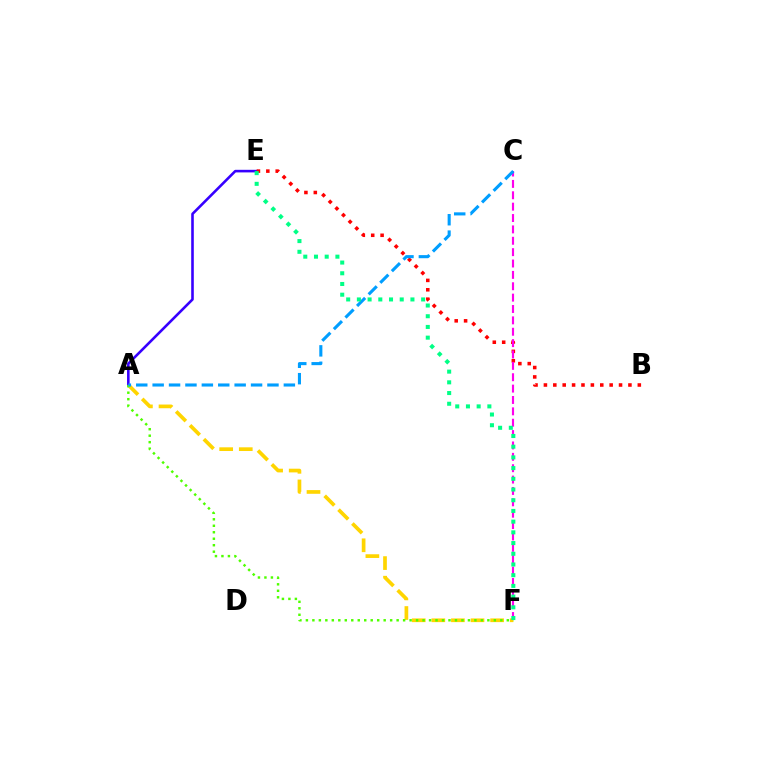{('A', 'E'): [{'color': '#3700ff', 'line_style': 'solid', 'thickness': 1.87}], ('B', 'E'): [{'color': '#ff0000', 'line_style': 'dotted', 'thickness': 2.55}], ('C', 'F'): [{'color': '#ff00ed', 'line_style': 'dashed', 'thickness': 1.54}], ('A', 'F'): [{'color': '#ffd500', 'line_style': 'dashed', 'thickness': 2.66}, {'color': '#4fff00', 'line_style': 'dotted', 'thickness': 1.76}], ('A', 'C'): [{'color': '#009eff', 'line_style': 'dashed', 'thickness': 2.23}], ('E', 'F'): [{'color': '#00ff86', 'line_style': 'dotted', 'thickness': 2.91}]}